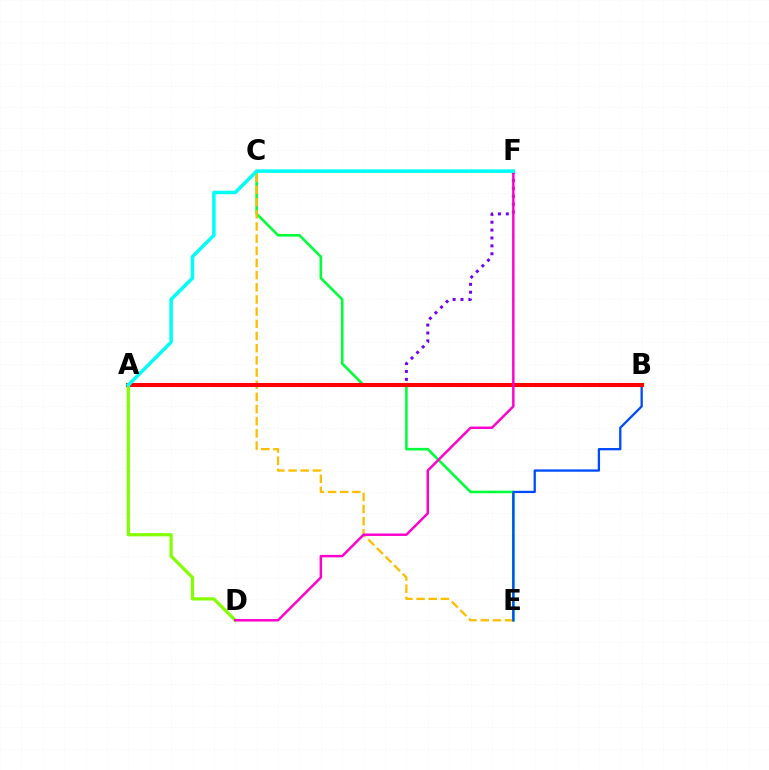{('C', 'E'): [{'color': '#00ff39', 'line_style': 'solid', 'thickness': 1.87}, {'color': '#ffbd00', 'line_style': 'dashed', 'thickness': 1.65}], ('A', 'F'): [{'color': '#7200ff', 'line_style': 'dotted', 'thickness': 2.14}, {'color': '#00fff6', 'line_style': 'solid', 'thickness': 2.54}], ('B', 'E'): [{'color': '#004bff', 'line_style': 'solid', 'thickness': 1.66}], ('A', 'B'): [{'color': '#ff0000', 'line_style': 'solid', 'thickness': 2.94}], ('A', 'D'): [{'color': '#84ff00', 'line_style': 'solid', 'thickness': 2.33}], ('D', 'F'): [{'color': '#ff00cf', 'line_style': 'solid', 'thickness': 1.78}]}